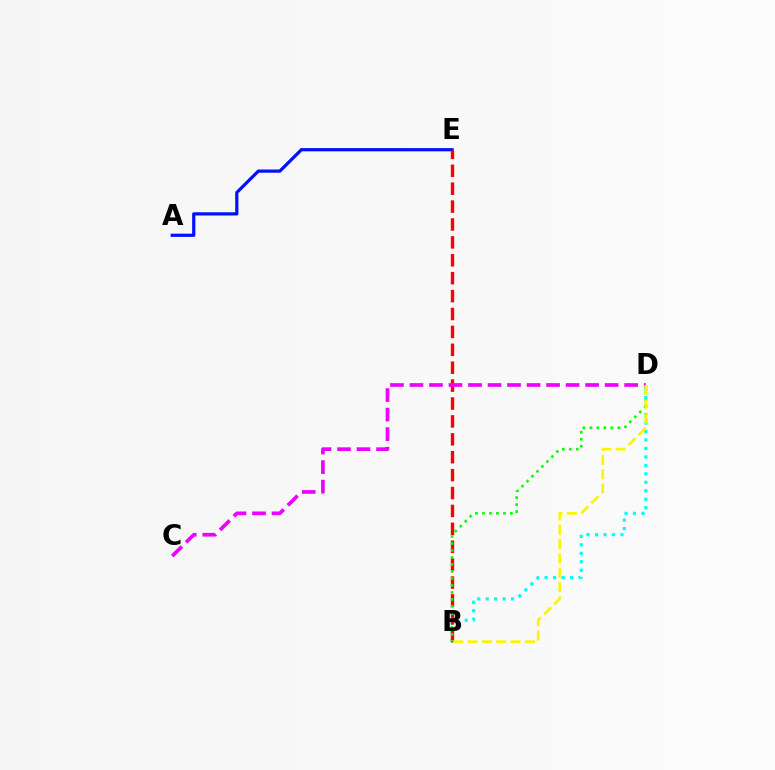{('B', 'D'): [{'color': '#00fff6', 'line_style': 'dotted', 'thickness': 2.3}, {'color': '#08ff00', 'line_style': 'dotted', 'thickness': 1.9}, {'color': '#fcf500', 'line_style': 'dashed', 'thickness': 1.95}], ('A', 'E'): [{'color': '#0010ff', 'line_style': 'solid', 'thickness': 2.31}], ('B', 'E'): [{'color': '#ff0000', 'line_style': 'dashed', 'thickness': 2.43}], ('C', 'D'): [{'color': '#ee00ff', 'line_style': 'dashed', 'thickness': 2.65}]}